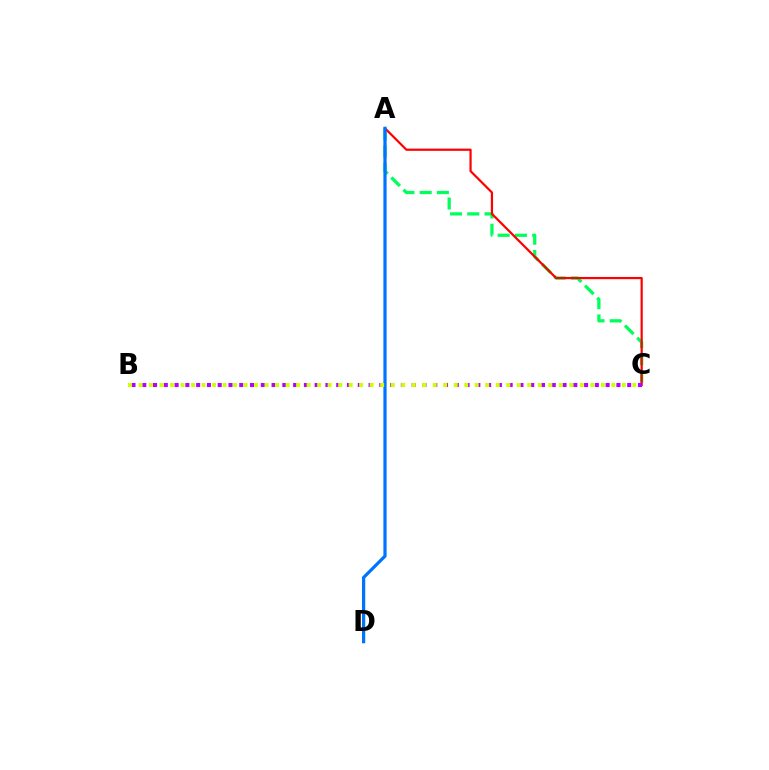{('A', 'C'): [{'color': '#00ff5c', 'line_style': 'dashed', 'thickness': 2.34}, {'color': '#ff0000', 'line_style': 'solid', 'thickness': 1.6}], ('A', 'D'): [{'color': '#0074ff', 'line_style': 'solid', 'thickness': 2.32}], ('B', 'C'): [{'color': '#b900ff', 'line_style': 'dotted', 'thickness': 2.93}, {'color': '#d1ff00', 'line_style': 'dotted', 'thickness': 2.85}]}